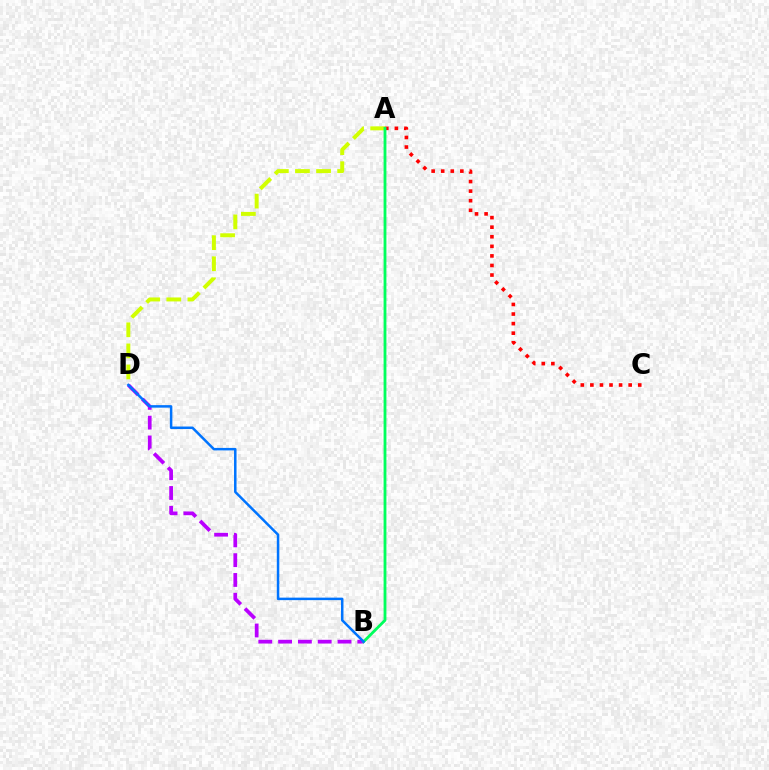{('A', 'C'): [{'color': '#ff0000', 'line_style': 'dotted', 'thickness': 2.6}], ('B', 'D'): [{'color': '#b900ff', 'line_style': 'dashed', 'thickness': 2.69}, {'color': '#0074ff', 'line_style': 'solid', 'thickness': 1.8}], ('A', 'D'): [{'color': '#d1ff00', 'line_style': 'dashed', 'thickness': 2.86}], ('A', 'B'): [{'color': '#00ff5c', 'line_style': 'solid', 'thickness': 2.03}]}